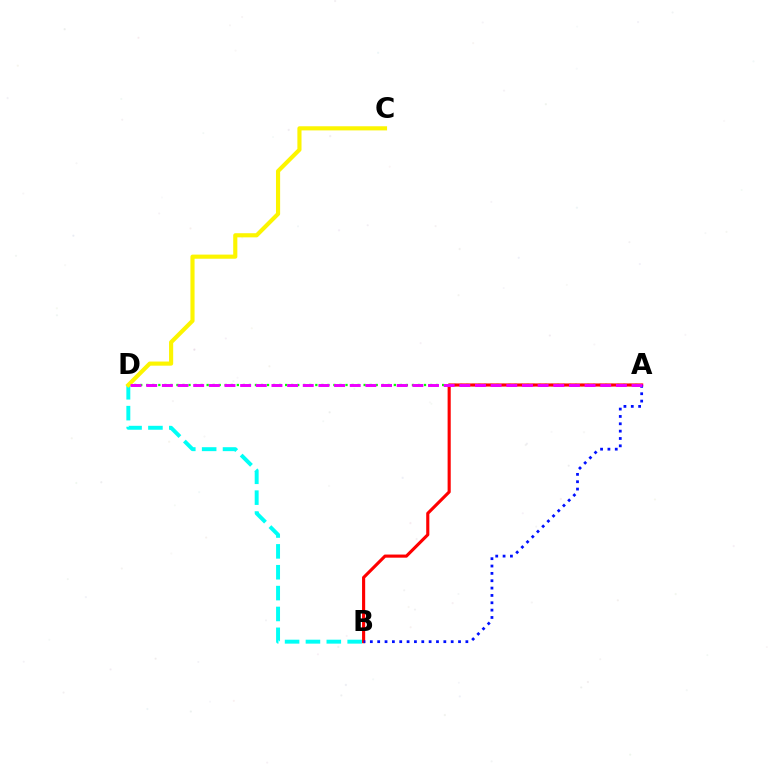{('B', 'D'): [{'color': '#00fff6', 'line_style': 'dashed', 'thickness': 2.83}], ('A', 'D'): [{'color': '#08ff00', 'line_style': 'dotted', 'thickness': 1.64}, {'color': '#ee00ff', 'line_style': 'dashed', 'thickness': 2.13}], ('A', 'B'): [{'color': '#ff0000', 'line_style': 'solid', 'thickness': 2.25}, {'color': '#0010ff', 'line_style': 'dotted', 'thickness': 2.0}], ('C', 'D'): [{'color': '#fcf500', 'line_style': 'solid', 'thickness': 2.97}]}